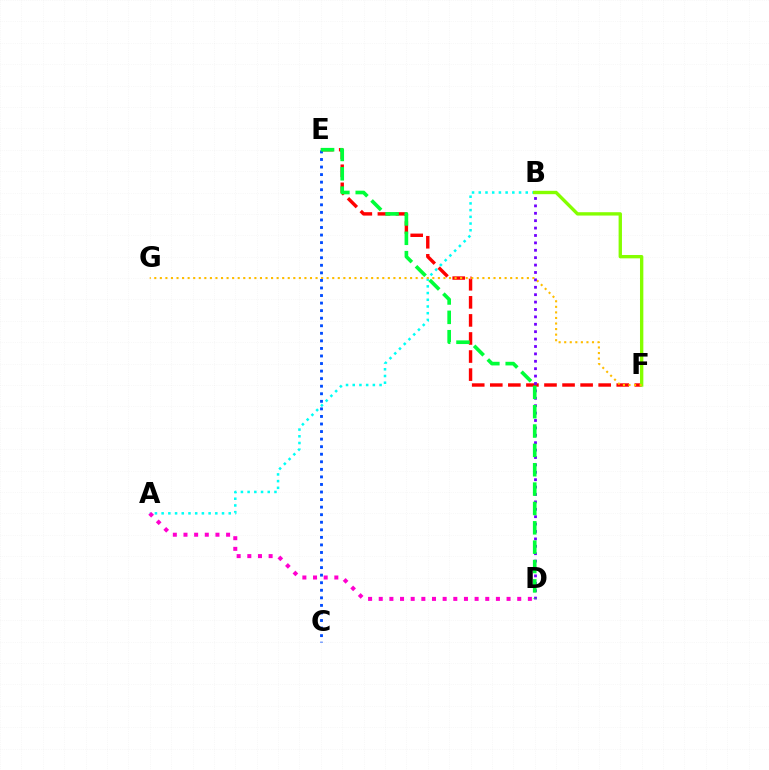{('A', 'B'): [{'color': '#00fff6', 'line_style': 'dotted', 'thickness': 1.82}], ('E', 'F'): [{'color': '#ff0000', 'line_style': 'dashed', 'thickness': 2.45}], ('B', 'F'): [{'color': '#84ff00', 'line_style': 'solid', 'thickness': 2.42}], ('F', 'G'): [{'color': '#ffbd00', 'line_style': 'dotted', 'thickness': 1.51}], ('C', 'E'): [{'color': '#004bff', 'line_style': 'dotted', 'thickness': 2.05}], ('A', 'D'): [{'color': '#ff00cf', 'line_style': 'dotted', 'thickness': 2.89}], ('B', 'D'): [{'color': '#7200ff', 'line_style': 'dotted', 'thickness': 2.01}], ('D', 'E'): [{'color': '#00ff39', 'line_style': 'dashed', 'thickness': 2.63}]}